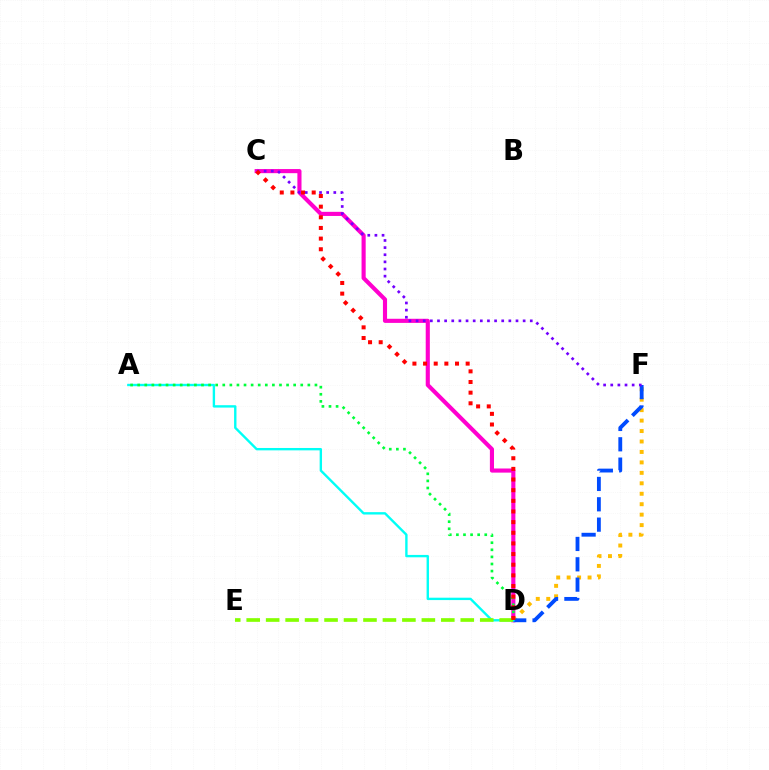{('C', 'D'): [{'color': '#ff00cf', 'line_style': 'solid', 'thickness': 2.97}, {'color': '#ff0000', 'line_style': 'dotted', 'thickness': 2.89}], ('D', 'F'): [{'color': '#ffbd00', 'line_style': 'dotted', 'thickness': 2.84}, {'color': '#004bff', 'line_style': 'dashed', 'thickness': 2.76}], ('A', 'D'): [{'color': '#00fff6', 'line_style': 'solid', 'thickness': 1.71}, {'color': '#00ff39', 'line_style': 'dotted', 'thickness': 1.93}], ('D', 'E'): [{'color': '#84ff00', 'line_style': 'dashed', 'thickness': 2.64}], ('C', 'F'): [{'color': '#7200ff', 'line_style': 'dotted', 'thickness': 1.94}]}